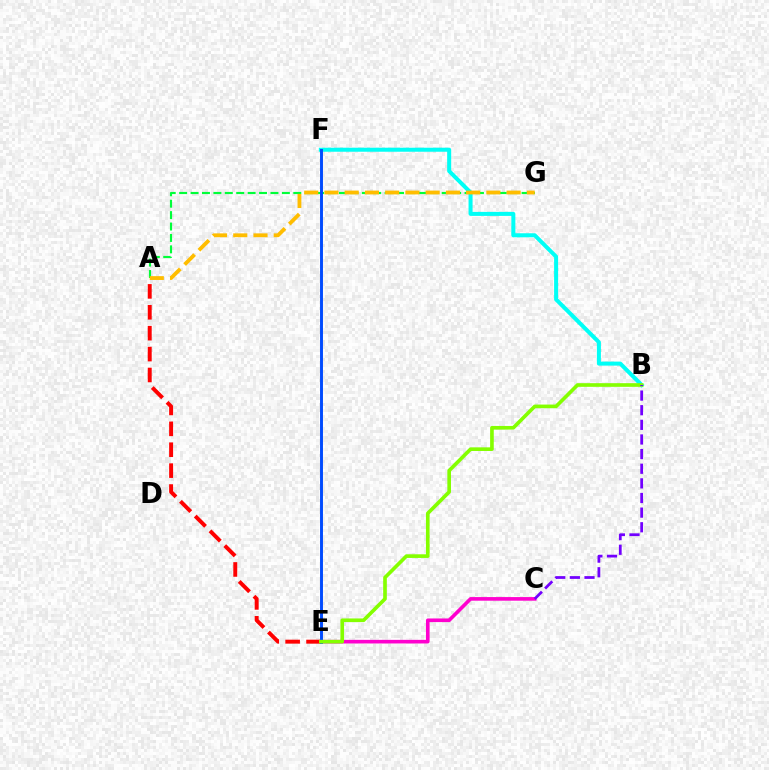{('A', 'G'): [{'color': '#00ff39', 'line_style': 'dashed', 'thickness': 1.55}, {'color': '#ffbd00', 'line_style': 'dashed', 'thickness': 2.75}], ('C', 'E'): [{'color': '#ff00cf', 'line_style': 'solid', 'thickness': 2.61}], ('A', 'E'): [{'color': '#ff0000', 'line_style': 'dashed', 'thickness': 2.84}], ('B', 'F'): [{'color': '#00fff6', 'line_style': 'solid', 'thickness': 2.9}], ('E', 'F'): [{'color': '#004bff', 'line_style': 'solid', 'thickness': 2.11}], ('B', 'E'): [{'color': '#84ff00', 'line_style': 'solid', 'thickness': 2.62}], ('B', 'C'): [{'color': '#7200ff', 'line_style': 'dashed', 'thickness': 1.99}]}